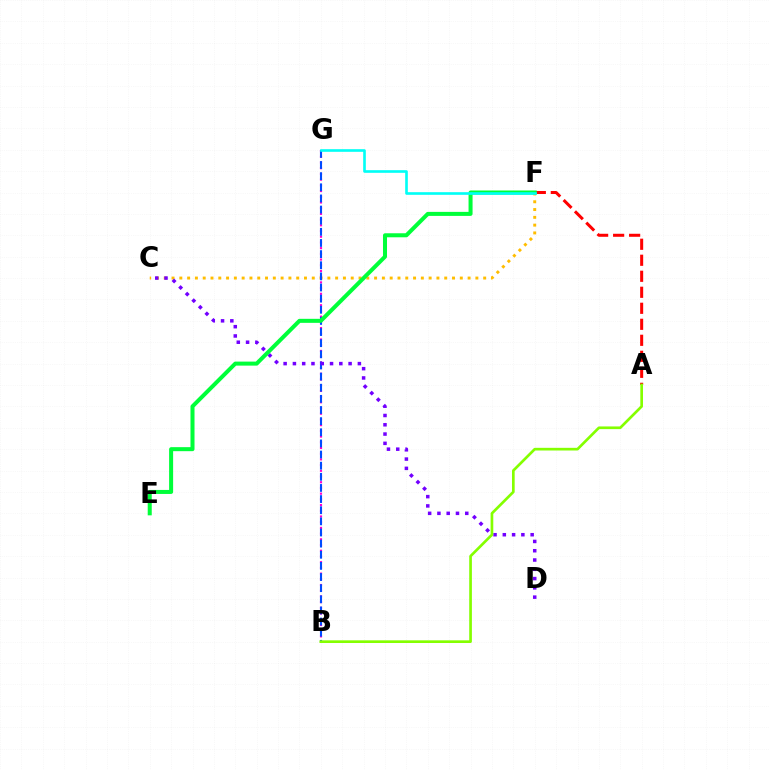{('A', 'F'): [{'color': '#ff0000', 'line_style': 'dashed', 'thickness': 2.17}], ('C', 'F'): [{'color': '#ffbd00', 'line_style': 'dotted', 'thickness': 2.12}], ('B', 'G'): [{'color': '#ff00cf', 'line_style': 'dotted', 'thickness': 1.55}, {'color': '#004bff', 'line_style': 'dashed', 'thickness': 1.51}], ('C', 'D'): [{'color': '#7200ff', 'line_style': 'dotted', 'thickness': 2.52}], ('A', 'B'): [{'color': '#84ff00', 'line_style': 'solid', 'thickness': 1.93}], ('E', 'F'): [{'color': '#00ff39', 'line_style': 'solid', 'thickness': 2.89}], ('F', 'G'): [{'color': '#00fff6', 'line_style': 'solid', 'thickness': 1.89}]}